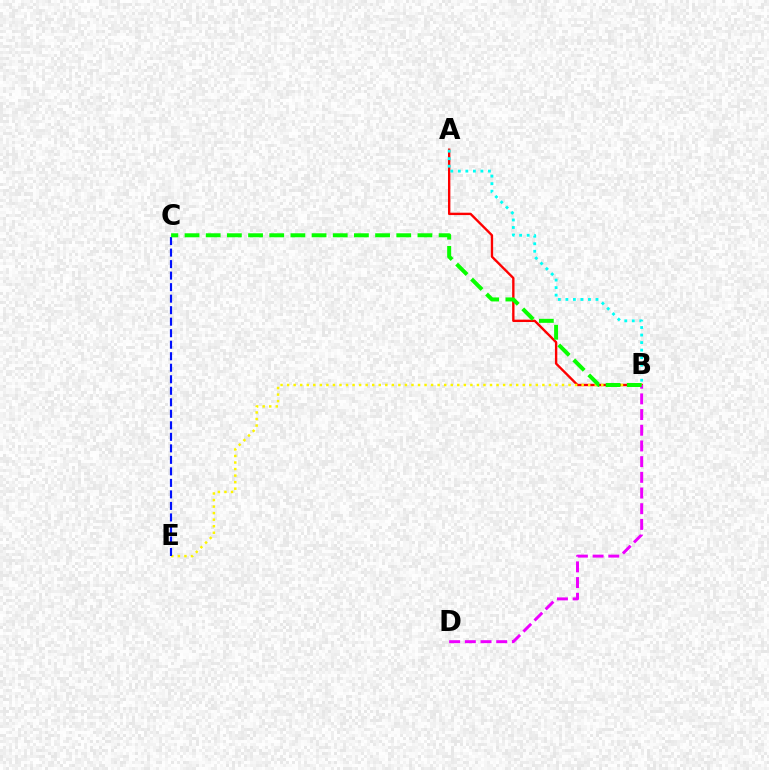{('A', 'B'): [{'color': '#ff0000', 'line_style': 'solid', 'thickness': 1.7}, {'color': '#00fff6', 'line_style': 'dotted', 'thickness': 2.05}], ('B', 'E'): [{'color': '#fcf500', 'line_style': 'dotted', 'thickness': 1.78}], ('B', 'D'): [{'color': '#ee00ff', 'line_style': 'dashed', 'thickness': 2.13}], ('C', 'E'): [{'color': '#0010ff', 'line_style': 'dashed', 'thickness': 1.56}], ('B', 'C'): [{'color': '#08ff00', 'line_style': 'dashed', 'thickness': 2.88}]}